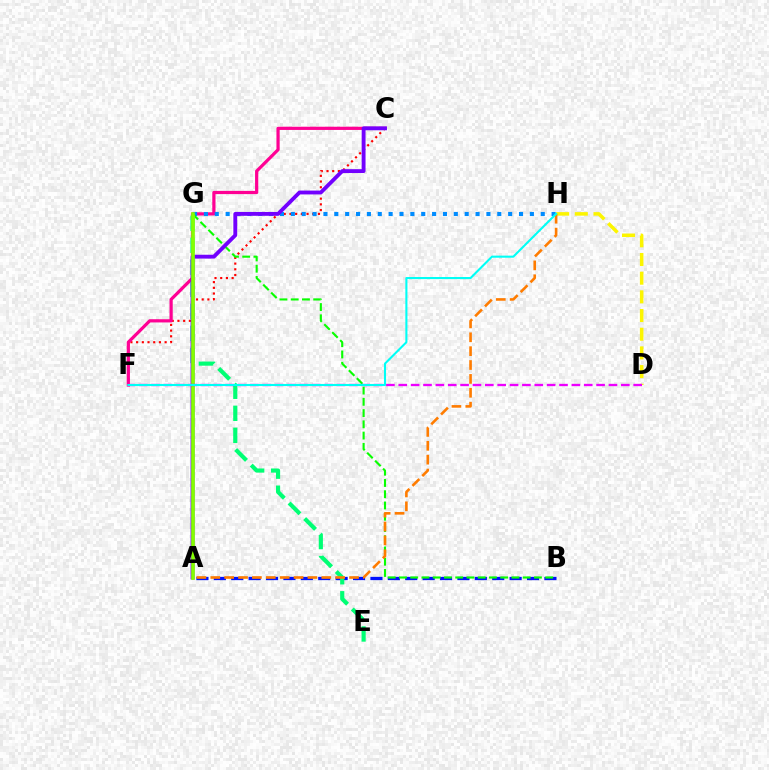{('A', 'B'): [{'color': '#0010ff', 'line_style': 'dashed', 'thickness': 2.36}], ('C', 'F'): [{'color': '#ff0000', 'line_style': 'dotted', 'thickness': 1.55}, {'color': '#ff0094', 'line_style': 'solid', 'thickness': 2.32}], ('G', 'H'): [{'color': '#008cff', 'line_style': 'dotted', 'thickness': 2.95}], ('B', 'G'): [{'color': '#08ff00', 'line_style': 'dashed', 'thickness': 1.53}], ('E', 'G'): [{'color': '#00ff74', 'line_style': 'dashed', 'thickness': 2.99}], ('A', 'C'): [{'color': '#7200ff', 'line_style': 'solid', 'thickness': 2.77}], ('D', 'H'): [{'color': '#fcf500', 'line_style': 'dashed', 'thickness': 2.54}], ('A', 'G'): [{'color': '#84ff00', 'line_style': 'solid', 'thickness': 2.63}], ('A', 'H'): [{'color': '#ff7c00', 'line_style': 'dashed', 'thickness': 1.89}], ('D', 'F'): [{'color': '#ee00ff', 'line_style': 'dashed', 'thickness': 1.68}], ('F', 'H'): [{'color': '#00fff6', 'line_style': 'solid', 'thickness': 1.5}]}